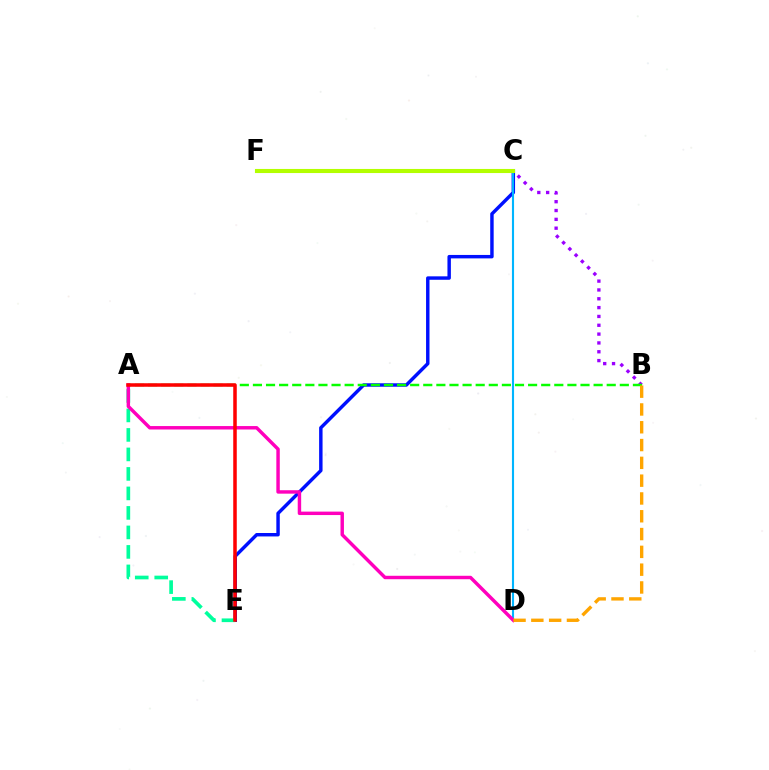{('B', 'C'): [{'color': '#9b00ff', 'line_style': 'dotted', 'thickness': 2.4}], ('C', 'E'): [{'color': '#0010ff', 'line_style': 'solid', 'thickness': 2.48}], ('A', 'B'): [{'color': '#08ff00', 'line_style': 'dashed', 'thickness': 1.78}], ('C', 'D'): [{'color': '#00b5ff', 'line_style': 'solid', 'thickness': 1.52}], ('A', 'E'): [{'color': '#00ff9d', 'line_style': 'dashed', 'thickness': 2.65}, {'color': '#ff0000', 'line_style': 'solid', 'thickness': 2.54}], ('C', 'F'): [{'color': '#b3ff00', 'line_style': 'solid', 'thickness': 2.95}], ('A', 'D'): [{'color': '#ff00bd', 'line_style': 'solid', 'thickness': 2.48}], ('B', 'D'): [{'color': '#ffa500', 'line_style': 'dashed', 'thickness': 2.42}]}